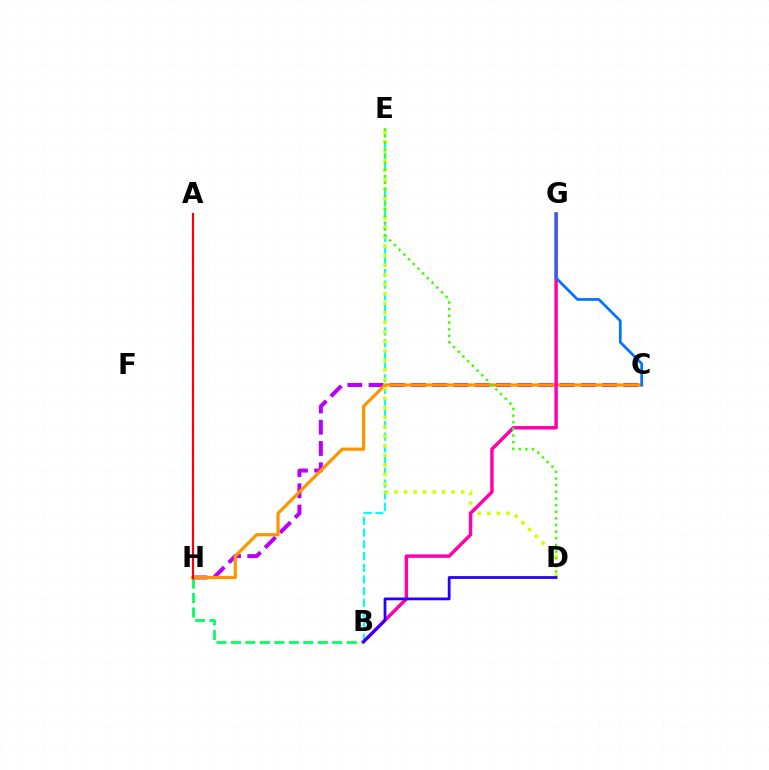{('B', 'H'): [{'color': '#00ff5c', 'line_style': 'dashed', 'thickness': 1.97}], ('C', 'H'): [{'color': '#b900ff', 'line_style': 'dashed', 'thickness': 2.88}, {'color': '#ff9400', 'line_style': 'solid', 'thickness': 2.3}], ('B', 'E'): [{'color': '#00fff6', 'line_style': 'dashed', 'thickness': 1.59}], ('D', 'E'): [{'color': '#d1ff00', 'line_style': 'dotted', 'thickness': 2.58}, {'color': '#3dff00', 'line_style': 'dotted', 'thickness': 1.81}], ('B', 'G'): [{'color': '#ff00ac', 'line_style': 'solid', 'thickness': 2.47}], ('C', 'G'): [{'color': '#0074ff', 'line_style': 'solid', 'thickness': 1.96}], ('B', 'D'): [{'color': '#2500ff', 'line_style': 'solid', 'thickness': 2.0}], ('A', 'H'): [{'color': '#ff0000', 'line_style': 'solid', 'thickness': 1.53}]}